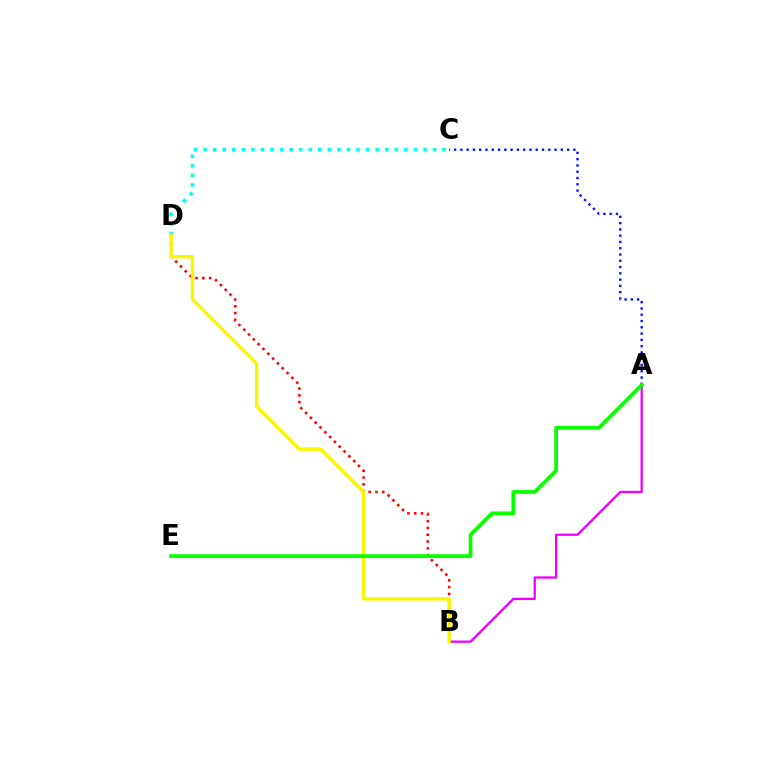{('C', 'D'): [{'color': '#00fff6', 'line_style': 'dotted', 'thickness': 2.6}], ('A', 'C'): [{'color': '#0010ff', 'line_style': 'dotted', 'thickness': 1.71}], ('A', 'B'): [{'color': '#ee00ff', 'line_style': 'solid', 'thickness': 1.65}], ('B', 'D'): [{'color': '#ff0000', 'line_style': 'dotted', 'thickness': 1.85}, {'color': '#fcf500', 'line_style': 'solid', 'thickness': 2.44}], ('A', 'E'): [{'color': '#08ff00', 'line_style': 'solid', 'thickness': 2.68}]}